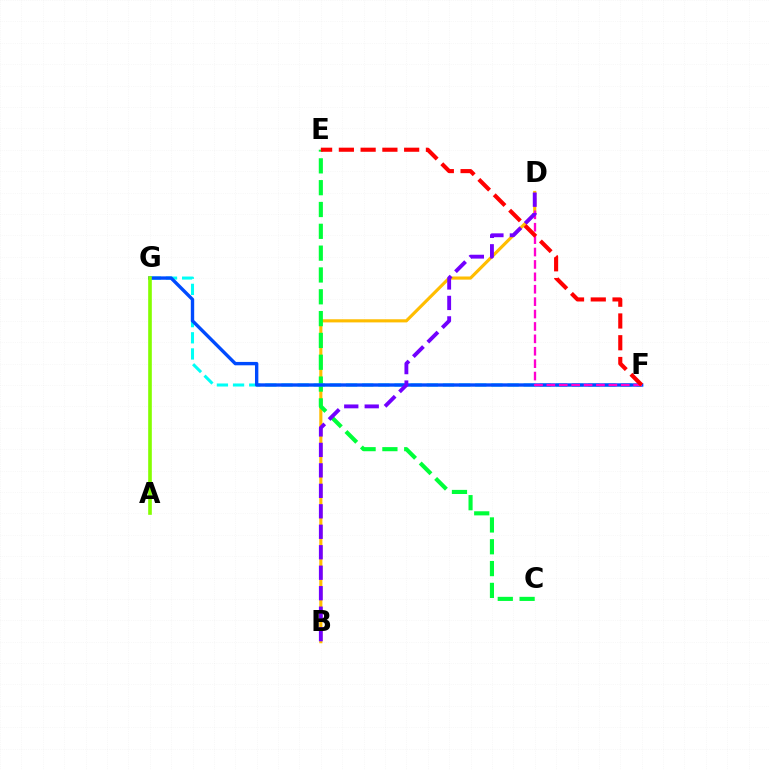{('B', 'D'): [{'color': '#ffbd00', 'line_style': 'solid', 'thickness': 2.26}, {'color': '#7200ff', 'line_style': 'dashed', 'thickness': 2.78}], ('C', 'E'): [{'color': '#00ff39', 'line_style': 'dashed', 'thickness': 2.96}], ('F', 'G'): [{'color': '#00fff6', 'line_style': 'dashed', 'thickness': 2.19}, {'color': '#004bff', 'line_style': 'solid', 'thickness': 2.43}], ('A', 'G'): [{'color': '#84ff00', 'line_style': 'solid', 'thickness': 2.62}], ('D', 'F'): [{'color': '#ff00cf', 'line_style': 'dashed', 'thickness': 1.68}], ('E', 'F'): [{'color': '#ff0000', 'line_style': 'dashed', 'thickness': 2.96}]}